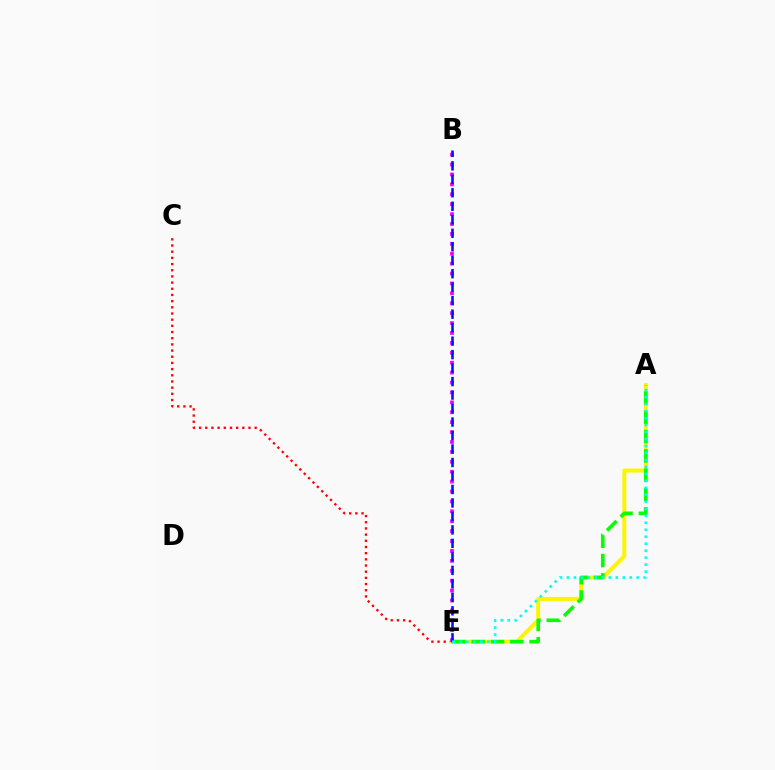{('C', 'E'): [{'color': '#ff0000', 'line_style': 'dotted', 'thickness': 1.68}], ('A', 'E'): [{'color': '#fcf500', 'line_style': 'solid', 'thickness': 2.89}, {'color': '#08ff00', 'line_style': 'dashed', 'thickness': 2.62}, {'color': '#00fff6', 'line_style': 'dotted', 'thickness': 1.9}], ('B', 'E'): [{'color': '#ee00ff', 'line_style': 'dotted', 'thickness': 2.69}, {'color': '#0010ff', 'line_style': 'dashed', 'thickness': 1.83}]}